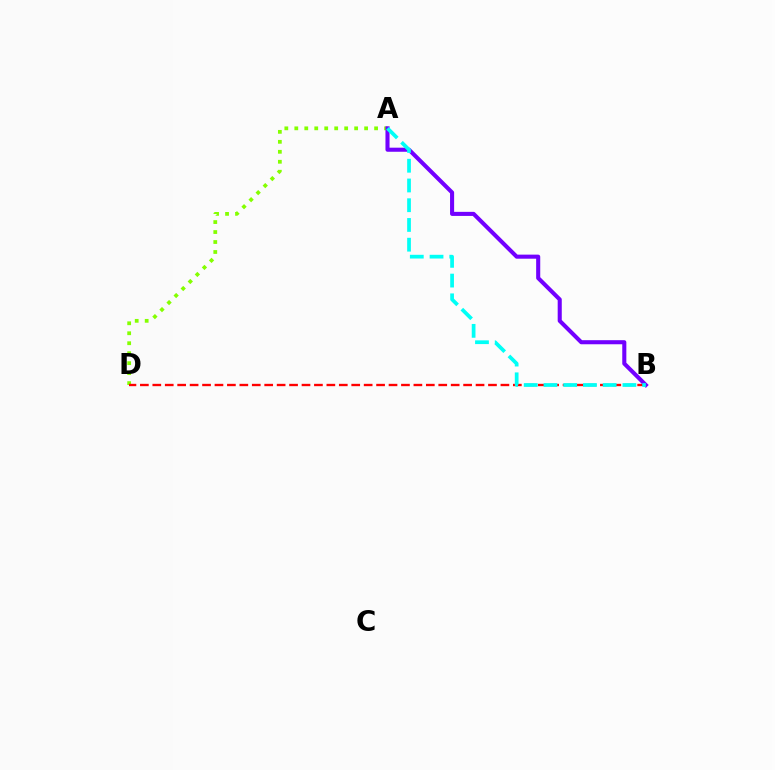{('A', 'D'): [{'color': '#84ff00', 'line_style': 'dotted', 'thickness': 2.71}], ('B', 'D'): [{'color': '#ff0000', 'line_style': 'dashed', 'thickness': 1.69}], ('A', 'B'): [{'color': '#7200ff', 'line_style': 'solid', 'thickness': 2.94}, {'color': '#00fff6', 'line_style': 'dashed', 'thickness': 2.68}]}